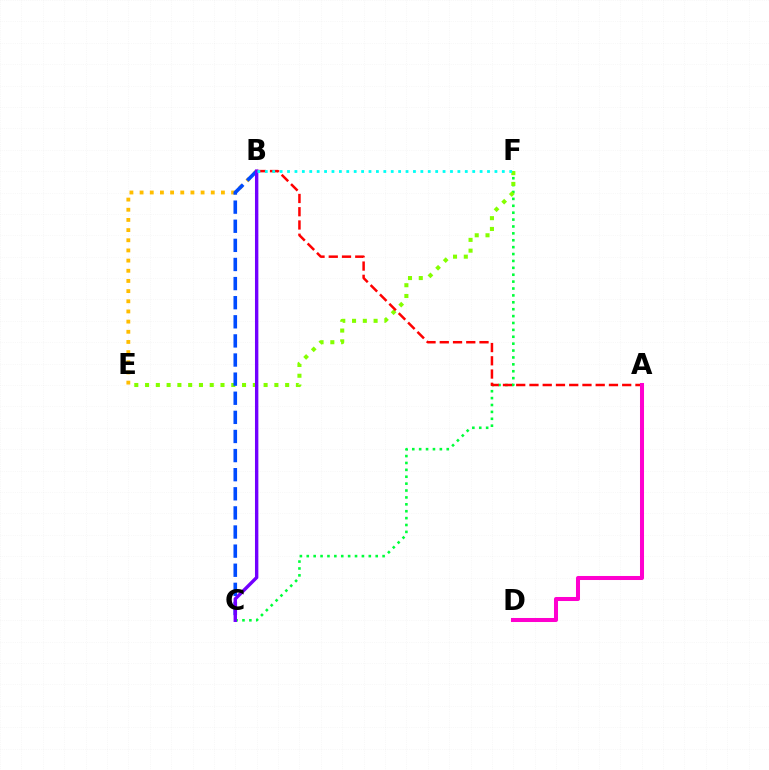{('C', 'F'): [{'color': '#00ff39', 'line_style': 'dotted', 'thickness': 1.87}], ('E', 'F'): [{'color': '#84ff00', 'line_style': 'dotted', 'thickness': 2.93}], ('B', 'E'): [{'color': '#ffbd00', 'line_style': 'dotted', 'thickness': 2.76}], ('B', 'C'): [{'color': '#004bff', 'line_style': 'dashed', 'thickness': 2.6}, {'color': '#7200ff', 'line_style': 'solid', 'thickness': 2.44}], ('A', 'B'): [{'color': '#ff0000', 'line_style': 'dashed', 'thickness': 1.8}], ('A', 'D'): [{'color': '#ff00cf', 'line_style': 'solid', 'thickness': 2.9}], ('B', 'F'): [{'color': '#00fff6', 'line_style': 'dotted', 'thickness': 2.01}]}